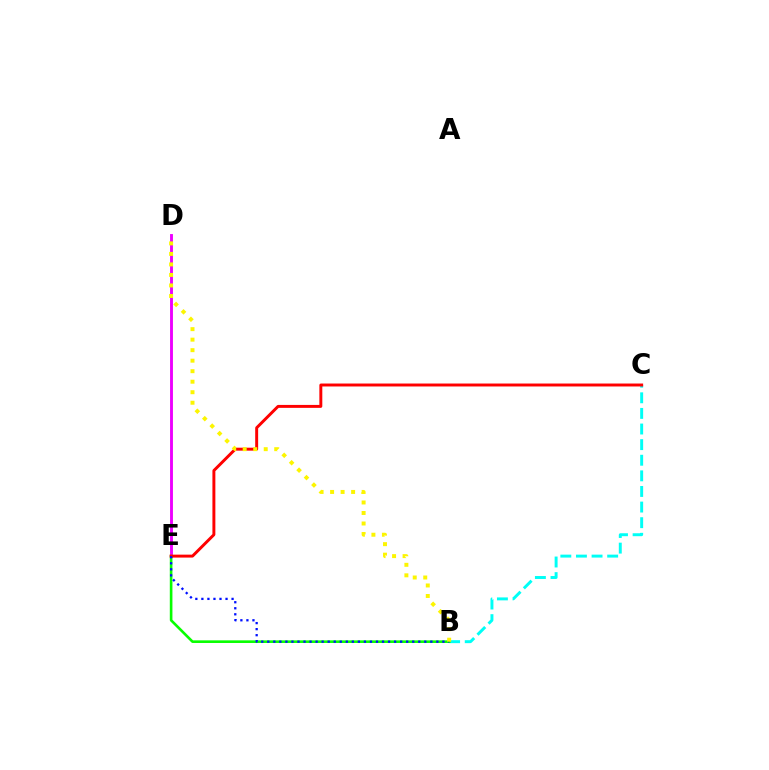{('D', 'E'): [{'color': '#ee00ff', 'line_style': 'solid', 'thickness': 2.08}], ('B', 'C'): [{'color': '#00fff6', 'line_style': 'dashed', 'thickness': 2.12}], ('B', 'E'): [{'color': '#08ff00', 'line_style': 'solid', 'thickness': 1.89}, {'color': '#0010ff', 'line_style': 'dotted', 'thickness': 1.64}], ('C', 'E'): [{'color': '#ff0000', 'line_style': 'solid', 'thickness': 2.12}], ('B', 'D'): [{'color': '#fcf500', 'line_style': 'dotted', 'thickness': 2.86}]}